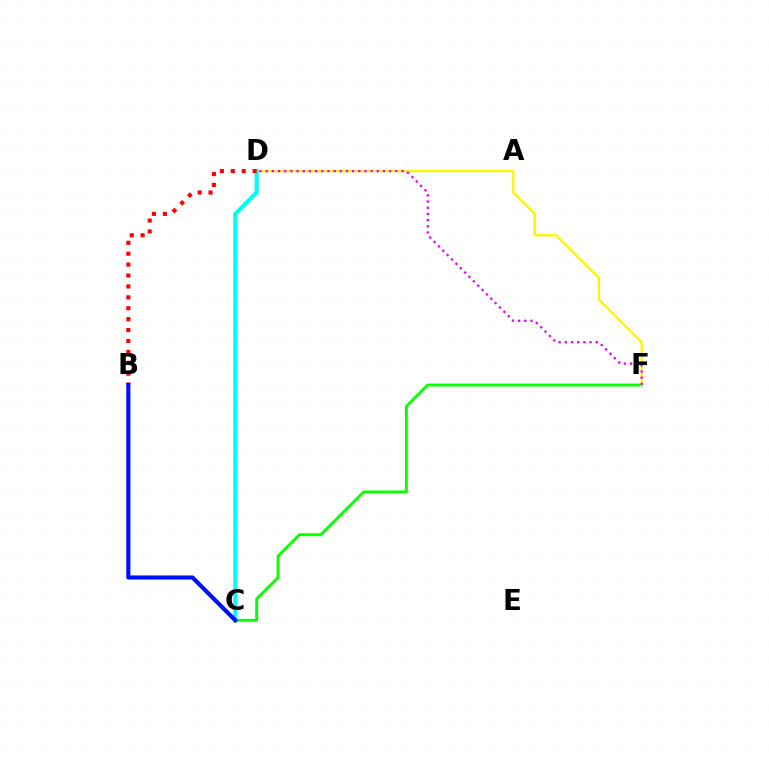{('C', 'F'): [{'color': '#08ff00', 'line_style': 'solid', 'thickness': 2.09}], ('D', 'F'): [{'color': '#fcf500', 'line_style': 'solid', 'thickness': 1.63}, {'color': '#ee00ff', 'line_style': 'dotted', 'thickness': 1.68}], ('C', 'D'): [{'color': '#00fff6', 'line_style': 'solid', 'thickness': 3.0}], ('B', 'D'): [{'color': '#ff0000', 'line_style': 'dotted', 'thickness': 2.96}], ('B', 'C'): [{'color': '#0010ff', 'line_style': 'solid', 'thickness': 2.98}]}